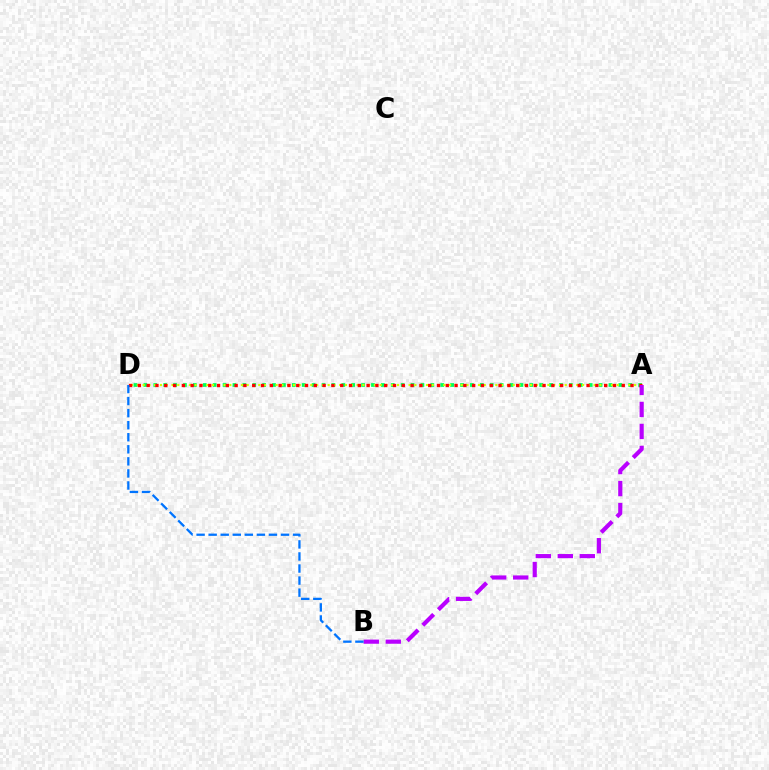{('A', 'D'): [{'color': '#00ff5c', 'line_style': 'dotted', 'thickness': 2.69}, {'color': '#d1ff00', 'line_style': 'dotted', 'thickness': 1.57}, {'color': '#ff0000', 'line_style': 'dotted', 'thickness': 2.39}], ('A', 'B'): [{'color': '#b900ff', 'line_style': 'dashed', 'thickness': 2.99}], ('B', 'D'): [{'color': '#0074ff', 'line_style': 'dashed', 'thickness': 1.64}]}